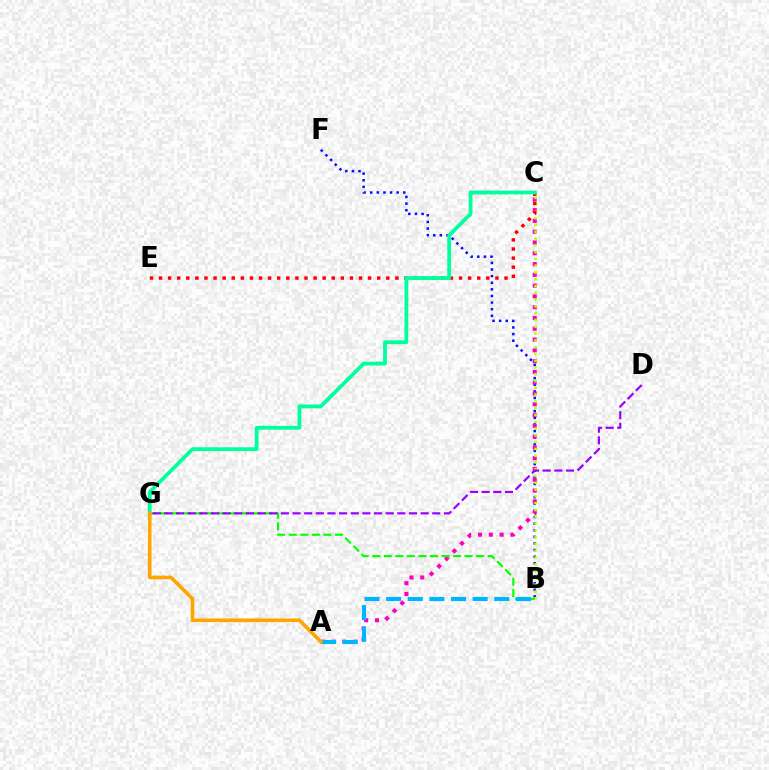{('B', 'F'): [{'color': '#0010ff', 'line_style': 'dotted', 'thickness': 1.8}], ('A', 'C'): [{'color': '#ff00bd', 'line_style': 'dotted', 'thickness': 2.93}], ('B', 'C'): [{'color': '#b3ff00', 'line_style': 'dotted', 'thickness': 1.84}], ('B', 'G'): [{'color': '#08ff00', 'line_style': 'dashed', 'thickness': 1.57}], ('A', 'B'): [{'color': '#00b5ff', 'line_style': 'dashed', 'thickness': 2.94}], ('C', 'E'): [{'color': '#ff0000', 'line_style': 'dotted', 'thickness': 2.47}], ('C', 'G'): [{'color': '#00ff9d', 'line_style': 'solid', 'thickness': 2.73}], ('A', 'G'): [{'color': '#ffa500', 'line_style': 'solid', 'thickness': 2.6}], ('D', 'G'): [{'color': '#9b00ff', 'line_style': 'dashed', 'thickness': 1.58}]}